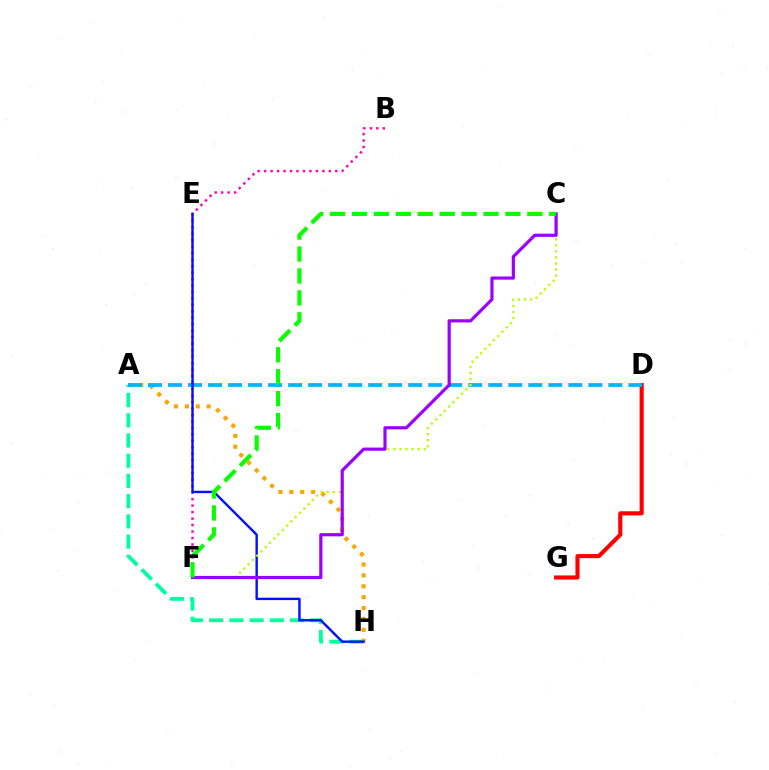{('D', 'G'): [{'color': '#ff0000', 'line_style': 'solid', 'thickness': 2.96}], ('A', 'H'): [{'color': '#00ff9d', 'line_style': 'dashed', 'thickness': 2.75}, {'color': '#ffa500', 'line_style': 'dotted', 'thickness': 2.96}], ('A', 'D'): [{'color': '#00b5ff', 'line_style': 'dashed', 'thickness': 2.72}], ('B', 'F'): [{'color': '#ff00bd', 'line_style': 'dotted', 'thickness': 1.76}], ('E', 'H'): [{'color': '#0010ff', 'line_style': 'solid', 'thickness': 1.73}], ('C', 'F'): [{'color': '#b3ff00', 'line_style': 'dotted', 'thickness': 1.65}, {'color': '#9b00ff', 'line_style': 'solid', 'thickness': 2.29}, {'color': '#08ff00', 'line_style': 'dashed', 'thickness': 2.98}]}